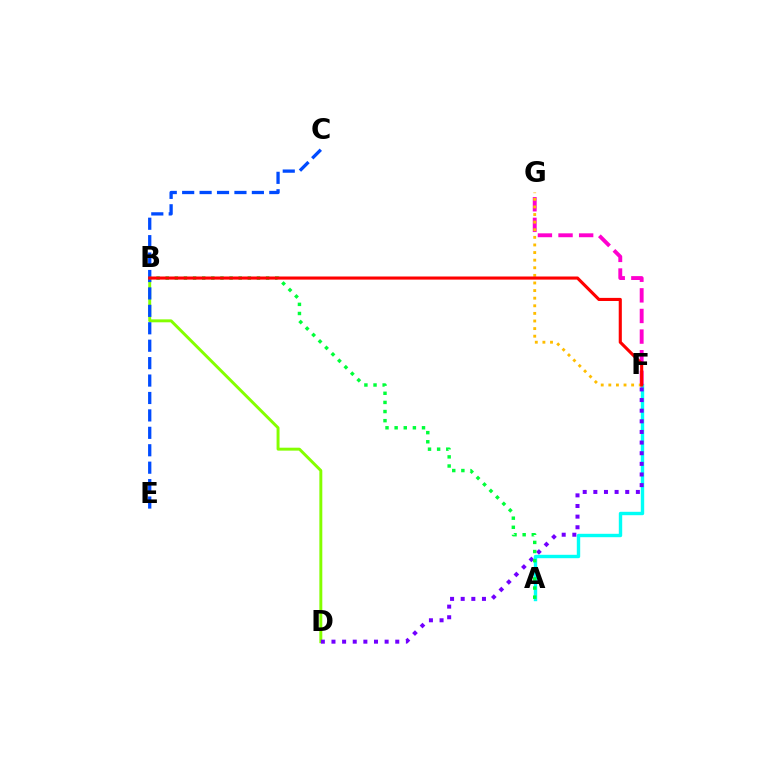{('A', 'F'): [{'color': '#00fff6', 'line_style': 'solid', 'thickness': 2.44}], ('B', 'D'): [{'color': '#84ff00', 'line_style': 'solid', 'thickness': 2.12}], ('F', 'G'): [{'color': '#ff00cf', 'line_style': 'dashed', 'thickness': 2.8}, {'color': '#ffbd00', 'line_style': 'dotted', 'thickness': 2.07}], ('C', 'E'): [{'color': '#004bff', 'line_style': 'dashed', 'thickness': 2.37}], ('D', 'F'): [{'color': '#7200ff', 'line_style': 'dotted', 'thickness': 2.89}], ('A', 'B'): [{'color': '#00ff39', 'line_style': 'dotted', 'thickness': 2.48}], ('B', 'F'): [{'color': '#ff0000', 'line_style': 'solid', 'thickness': 2.24}]}